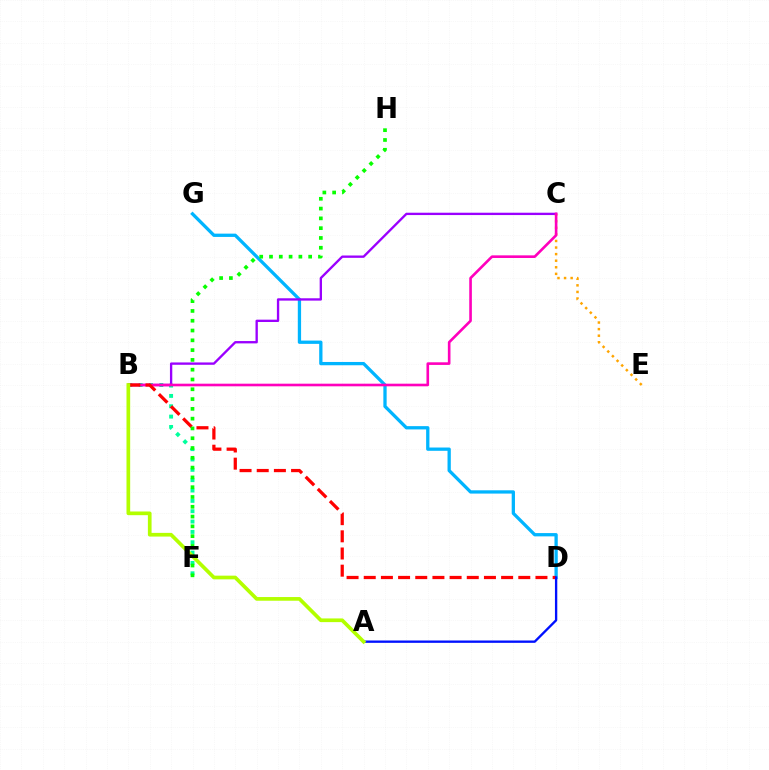{('D', 'G'): [{'color': '#00b5ff', 'line_style': 'solid', 'thickness': 2.37}], ('B', 'F'): [{'color': '#00ff9d', 'line_style': 'dotted', 'thickness': 2.81}], ('B', 'C'): [{'color': '#9b00ff', 'line_style': 'solid', 'thickness': 1.68}, {'color': '#ff00bd', 'line_style': 'solid', 'thickness': 1.89}], ('C', 'E'): [{'color': '#ffa500', 'line_style': 'dotted', 'thickness': 1.79}], ('B', 'D'): [{'color': '#ff0000', 'line_style': 'dashed', 'thickness': 2.33}], ('F', 'H'): [{'color': '#08ff00', 'line_style': 'dotted', 'thickness': 2.66}], ('A', 'D'): [{'color': '#0010ff', 'line_style': 'solid', 'thickness': 1.69}], ('A', 'B'): [{'color': '#b3ff00', 'line_style': 'solid', 'thickness': 2.66}]}